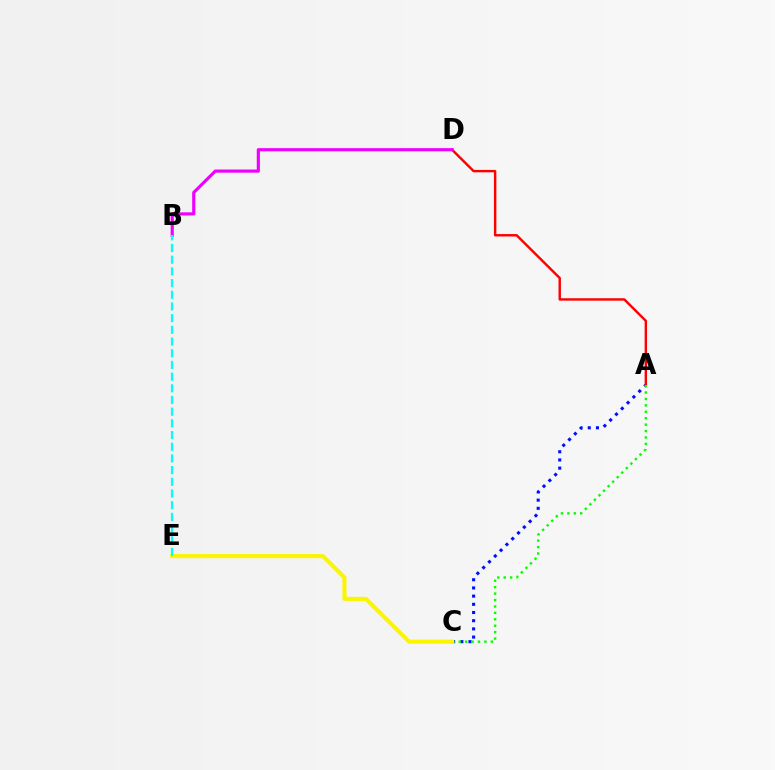{('A', 'C'): [{'color': '#0010ff', 'line_style': 'dotted', 'thickness': 2.23}, {'color': '#08ff00', 'line_style': 'dotted', 'thickness': 1.74}], ('A', 'D'): [{'color': '#ff0000', 'line_style': 'solid', 'thickness': 1.75}], ('B', 'D'): [{'color': '#ee00ff', 'line_style': 'solid', 'thickness': 2.26}], ('C', 'E'): [{'color': '#fcf500', 'line_style': 'solid', 'thickness': 2.94}], ('B', 'E'): [{'color': '#00fff6', 'line_style': 'dashed', 'thickness': 1.59}]}